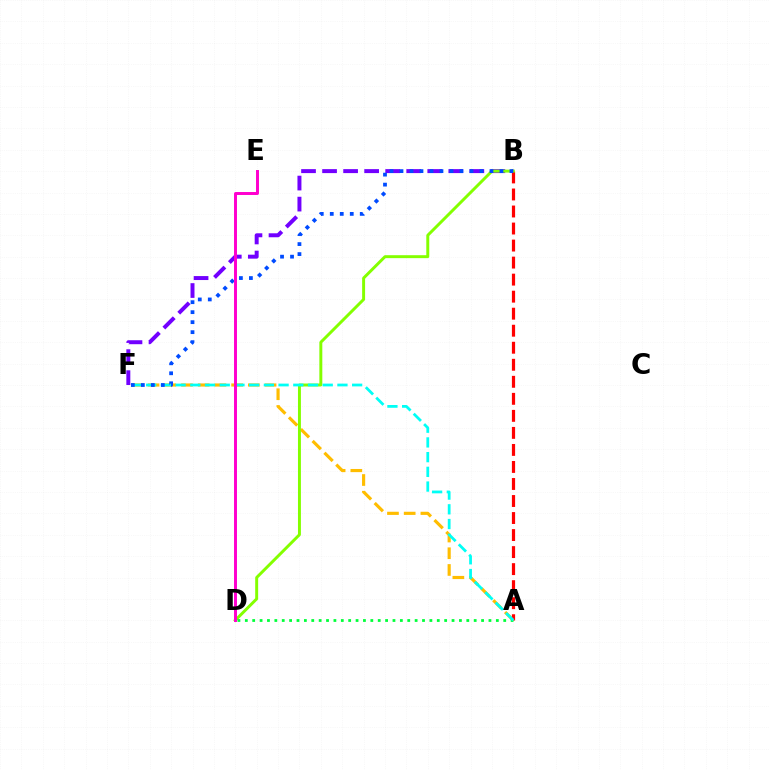{('B', 'F'): [{'color': '#7200ff', 'line_style': 'dashed', 'thickness': 2.86}, {'color': '#004bff', 'line_style': 'dotted', 'thickness': 2.72}], ('A', 'F'): [{'color': '#ffbd00', 'line_style': 'dashed', 'thickness': 2.27}, {'color': '#00fff6', 'line_style': 'dashed', 'thickness': 2.0}], ('A', 'B'): [{'color': '#ff0000', 'line_style': 'dashed', 'thickness': 2.31}], ('B', 'D'): [{'color': '#84ff00', 'line_style': 'solid', 'thickness': 2.13}], ('A', 'D'): [{'color': '#00ff39', 'line_style': 'dotted', 'thickness': 2.01}], ('D', 'E'): [{'color': '#ff00cf', 'line_style': 'solid', 'thickness': 2.13}]}